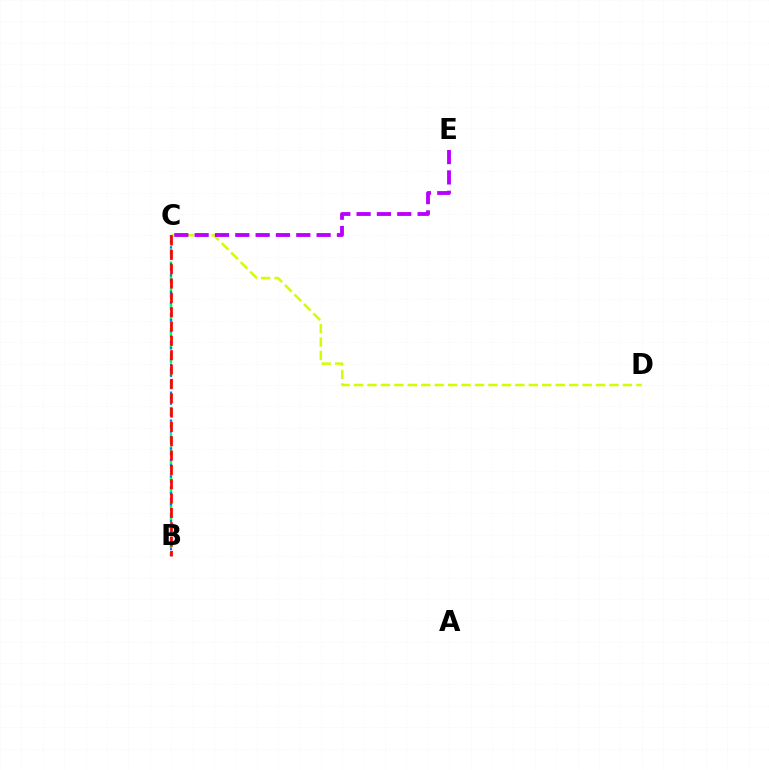{('B', 'C'): [{'color': '#00ff5c', 'line_style': 'dashed', 'thickness': 1.79}, {'color': '#0074ff', 'line_style': 'dotted', 'thickness': 1.52}, {'color': '#ff0000', 'line_style': 'dashed', 'thickness': 1.95}], ('C', 'D'): [{'color': '#d1ff00', 'line_style': 'dashed', 'thickness': 1.83}], ('C', 'E'): [{'color': '#b900ff', 'line_style': 'dashed', 'thickness': 2.76}]}